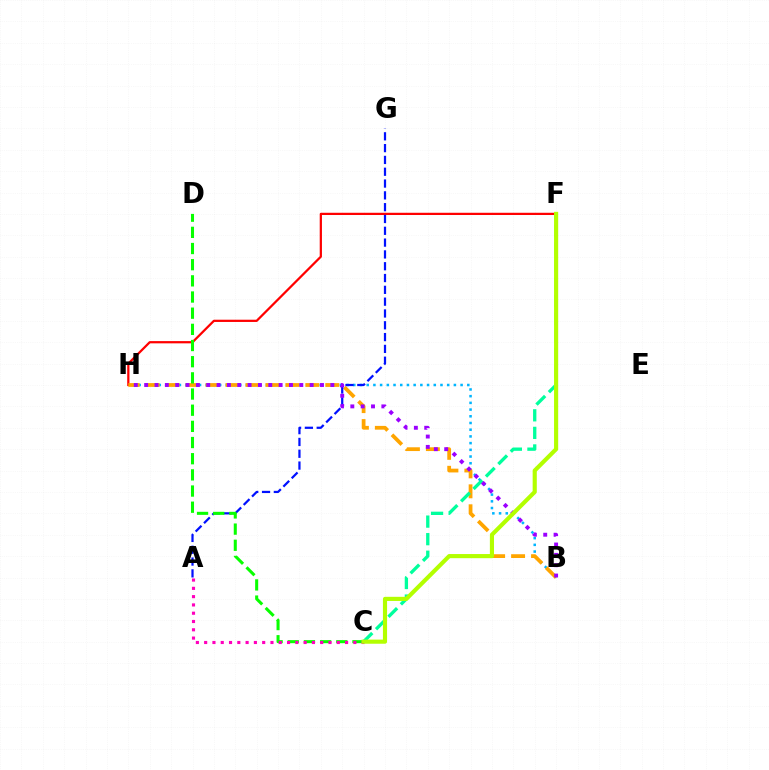{('F', 'H'): [{'color': '#ff0000', 'line_style': 'solid', 'thickness': 1.61}], ('B', 'H'): [{'color': '#00b5ff', 'line_style': 'dotted', 'thickness': 1.82}, {'color': '#ffa500', 'line_style': 'dashed', 'thickness': 2.71}, {'color': '#9b00ff', 'line_style': 'dotted', 'thickness': 2.81}], ('A', 'G'): [{'color': '#0010ff', 'line_style': 'dashed', 'thickness': 1.6}], ('C', 'D'): [{'color': '#08ff00', 'line_style': 'dashed', 'thickness': 2.2}], ('C', 'F'): [{'color': '#00ff9d', 'line_style': 'dashed', 'thickness': 2.39}, {'color': '#b3ff00', 'line_style': 'solid', 'thickness': 2.98}], ('A', 'C'): [{'color': '#ff00bd', 'line_style': 'dotted', 'thickness': 2.25}]}